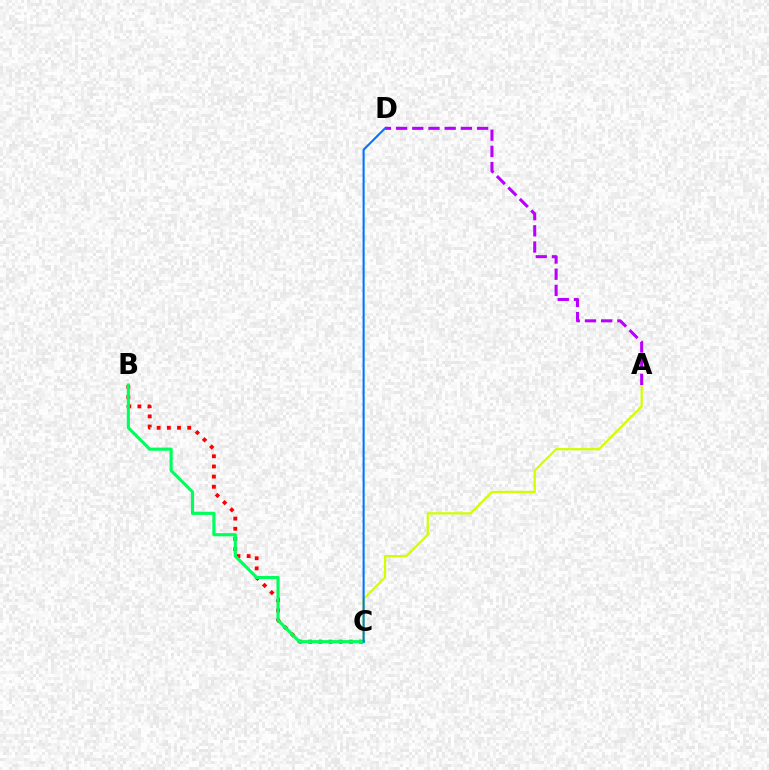{('B', 'C'): [{'color': '#ff0000', 'line_style': 'dotted', 'thickness': 2.76}, {'color': '#00ff5c', 'line_style': 'solid', 'thickness': 2.26}], ('A', 'C'): [{'color': '#d1ff00', 'line_style': 'solid', 'thickness': 1.61}], ('A', 'D'): [{'color': '#b900ff', 'line_style': 'dashed', 'thickness': 2.2}], ('C', 'D'): [{'color': '#0074ff', 'line_style': 'solid', 'thickness': 1.51}]}